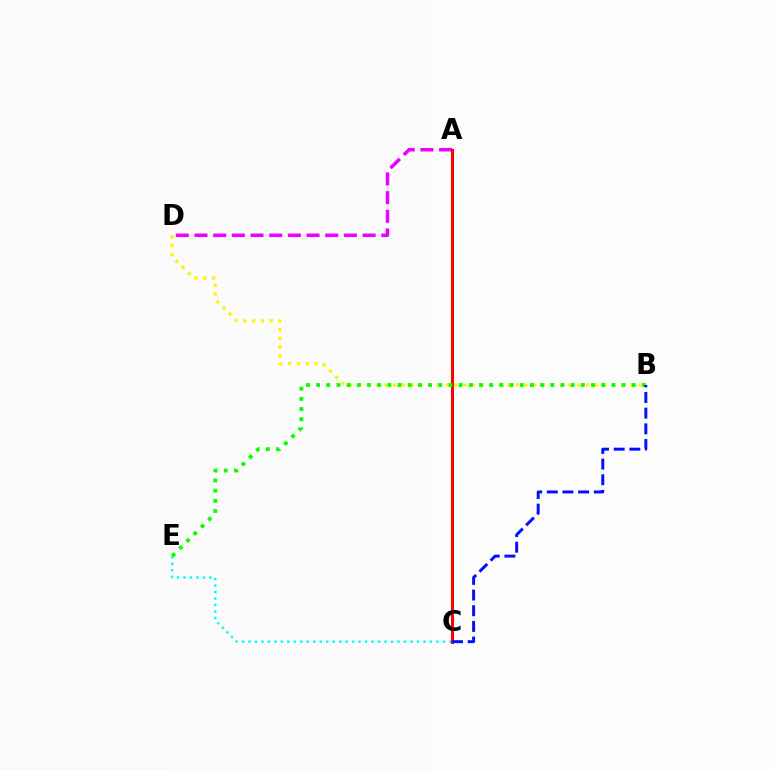{('B', 'D'): [{'color': '#fcf500', 'line_style': 'dotted', 'thickness': 2.38}], ('A', 'D'): [{'color': '#ee00ff', 'line_style': 'dashed', 'thickness': 2.54}], ('C', 'E'): [{'color': '#00fff6', 'line_style': 'dotted', 'thickness': 1.76}], ('A', 'C'): [{'color': '#ff0000', 'line_style': 'solid', 'thickness': 2.22}], ('B', 'E'): [{'color': '#08ff00', 'line_style': 'dotted', 'thickness': 2.77}], ('B', 'C'): [{'color': '#0010ff', 'line_style': 'dashed', 'thickness': 2.13}]}